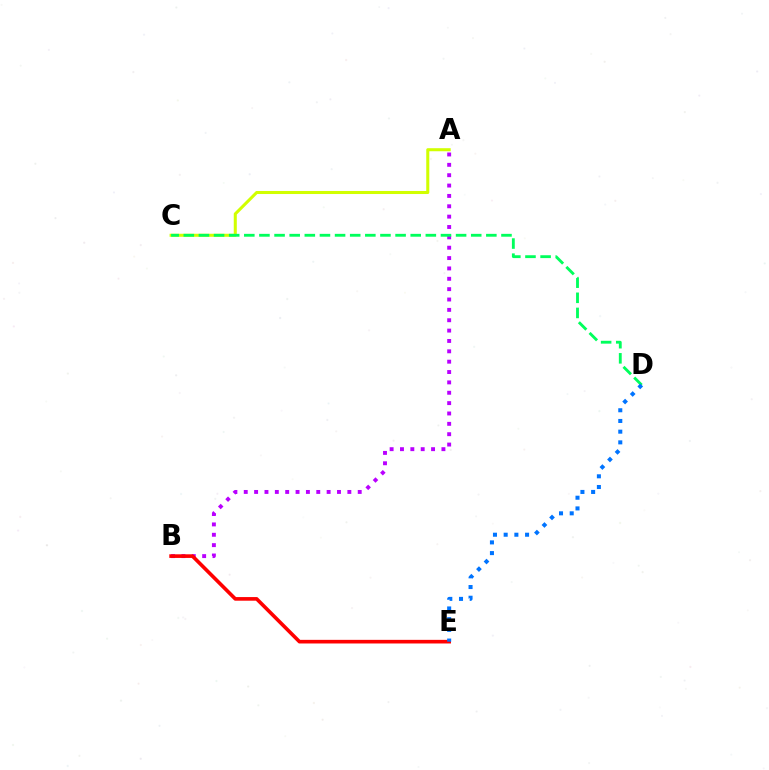{('A', 'B'): [{'color': '#b900ff', 'line_style': 'dotted', 'thickness': 2.81}], ('A', 'C'): [{'color': '#d1ff00', 'line_style': 'solid', 'thickness': 2.19}], ('B', 'E'): [{'color': '#ff0000', 'line_style': 'solid', 'thickness': 2.61}], ('C', 'D'): [{'color': '#00ff5c', 'line_style': 'dashed', 'thickness': 2.06}], ('D', 'E'): [{'color': '#0074ff', 'line_style': 'dotted', 'thickness': 2.91}]}